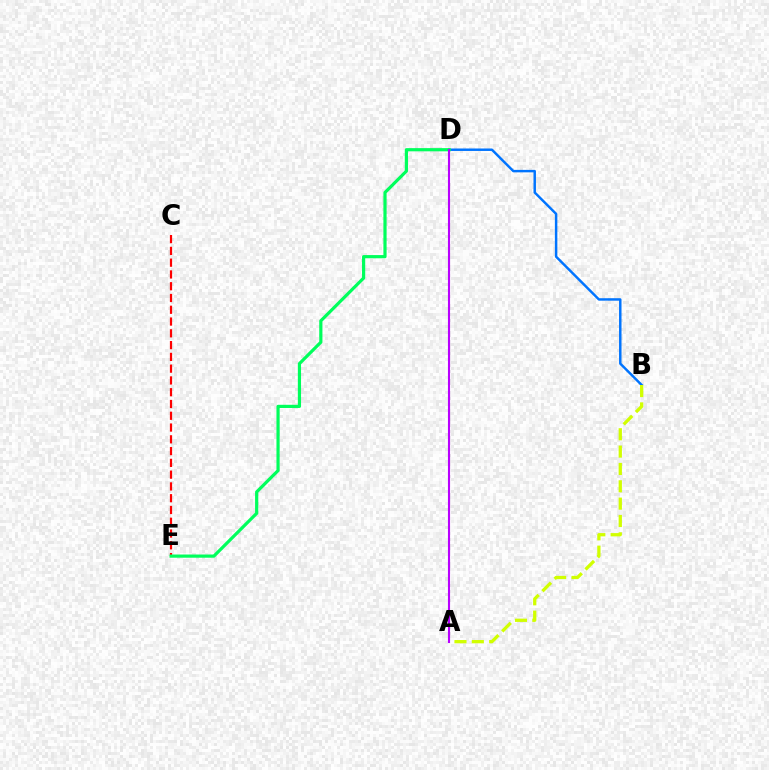{('B', 'D'): [{'color': '#0074ff', 'line_style': 'solid', 'thickness': 1.78}], ('C', 'E'): [{'color': '#ff0000', 'line_style': 'dashed', 'thickness': 1.6}], ('A', 'B'): [{'color': '#d1ff00', 'line_style': 'dashed', 'thickness': 2.36}], ('D', 'E'): [{'color': '#00ff5c', 'line_style': 'solid', 'thickness': 2.3}], ('A', 'D'): [{'color': '#b900ff', 'line_style': 'solid', 'thickness': 1.52}]}